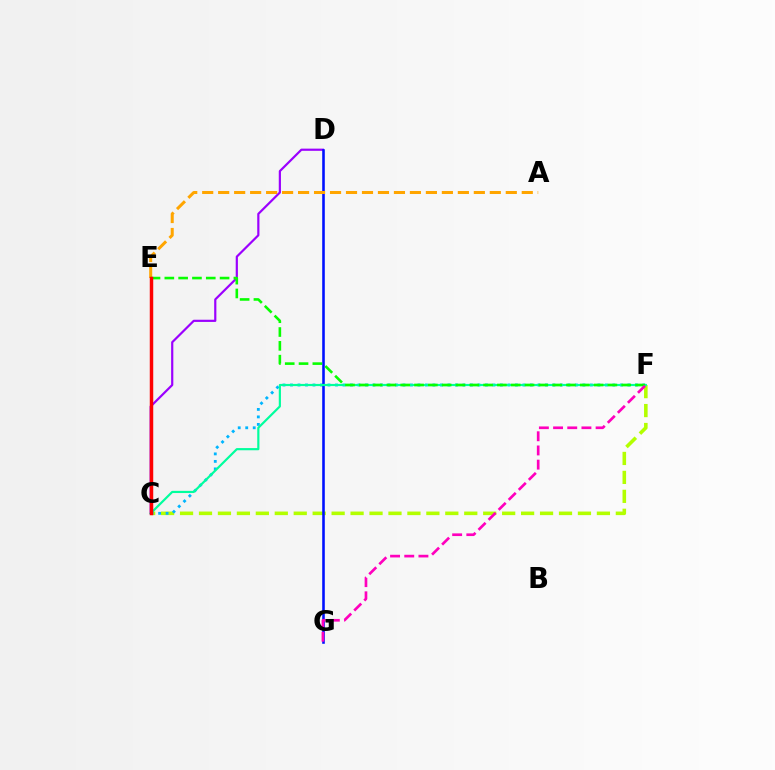{('C', 'F'): [{'color': '#b3ff00', 'line_style': 'dashed', 'thickness': 2.57}, {'color': '#00b5ff', 'line_style': 'dotted', 'thickness': 2.04}, {'color': '#00ff9d', 'line_style': 'solid', 'thickness': 1.57}], ('C', 'D'): [{'color': '#9b00ff', 'line_style': 'solid', 'thickness': 1.58}], ('D', 'G'): [{'color': '#0010ff', 'line_style': 'solid', 'thickness': 1.86}], ('A', 'E'): [{'color': '#ffa500', 'line_style': 'dashed', 'thickness': 2.17}], ('E', 'F'): [{'color': '#08ff00', 'line_style': 'dashed', 'thickness': 1.88}], ('C', 'E'): [{'color': '#ff0000', 'line_style': 'solid', 'thickness': 2.49}], ('F', 'G'): [{'color': '#ff00bd', 'line_style': 'dashed', 'thickness': 1.93}]}